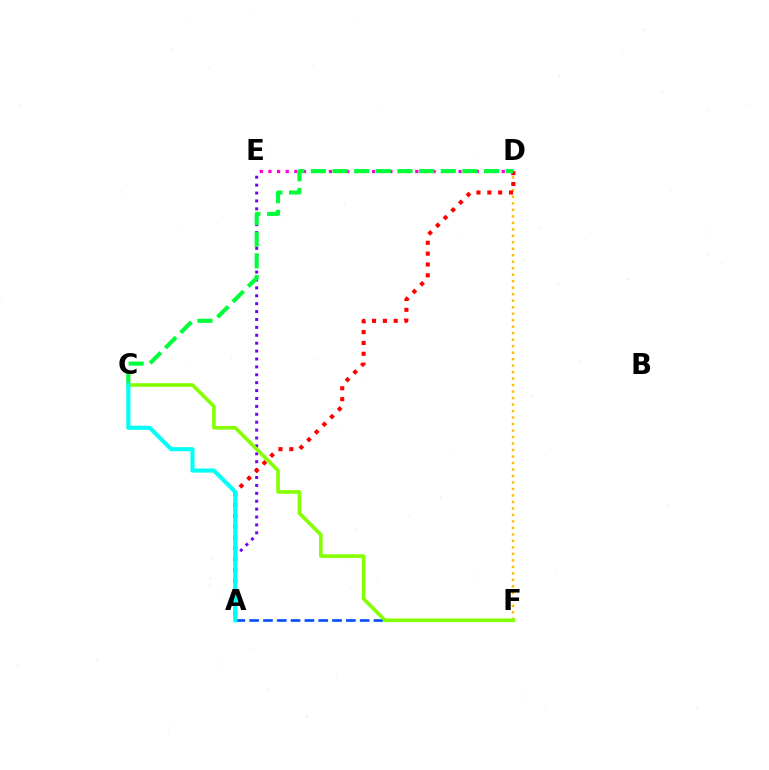{('A', 'F'): [{'color': '#004bff', 'line_style': 'dashed', 'thickness': 1.88}], ('D', 'E'): [{'color': '#ff00cf', 'line_style': 'dotted', 'thickness': 2.35}], ('D', 'F'): [{'color': '#ffbd00', 'line_style': 'dotted', 'thickness': 1.76}], ('A', 'E'): [{'color': '#7200ff', 'line_style': 'dotted', 'thickness': 2.15}], ('A', 'D'): [{'color': '#ff0000', 'line_style': 'dotted', 'thickness': 2.95}], ('C', 'D'): [{'color': '#00ff39', 'line_style': 'dashed', 'thickness': 2.94}], ('C', 'F'): [{'color': '#84ff00', 'line_style': 'solid', 'thickness': 2.6}], ('A', 'C'): [{'color': '#00fff6', 'line_style': 'solid', 'thickness': 2.95}]}